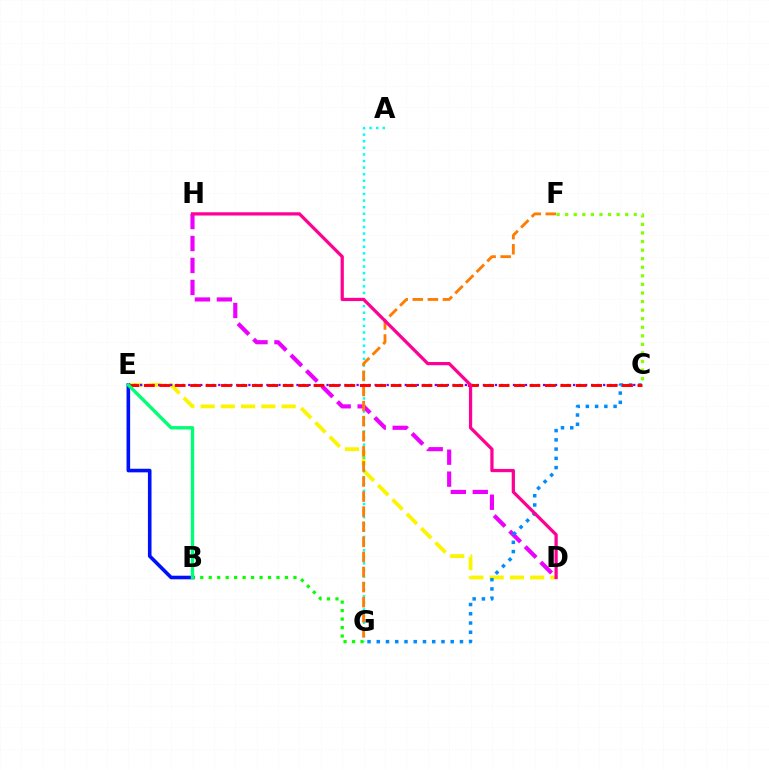{('D', 'E'): [{'color': '#fcf500', 'line_style': 'dashed', 'thickness': 2.75}], ('A', 'G'): [{'color': '#00fff6', 'line_style': 'dotted', 'thickness': 1.79}], ('D', 'H'): [{'color': '#ee00ff', 'line_style': 'dashed', 'thickness': 2.98}, {'color': '#ff0094', 'line_style': 'solid', 'thickness': 2.33}], ('F', 'G'): [{'color': '#ff7c00', 'line_style': 'dashed', 'thickness': 2.05}], ('C', 'E'): [{'color': '#7200ff', 'line_style': 'dotted', 'thickness': 1.63}, {'color': '#ff0000', 'line_style': 'dashed', 'thickness': 2.1}], ('B', 'G'): [{'color': '#08ff00', 'line_style': 'dotted', 'thickness': 2.3}], ('C', 'F'): [{'color': '#84ff00', 'line_style': 'dotted', 'thickness': 2.33}], ('B', 'E'): [{'color': '#0010ff', 'line_style': 'solid', 'thickness': 2.59}, {'color': '#00ff74', 'line_style': 'solid', 'thickness': 2.42}], ('C', 'G'): [{'color': '#008cff', 'line_style': 'dotted', 'thickness': 2.51}]}